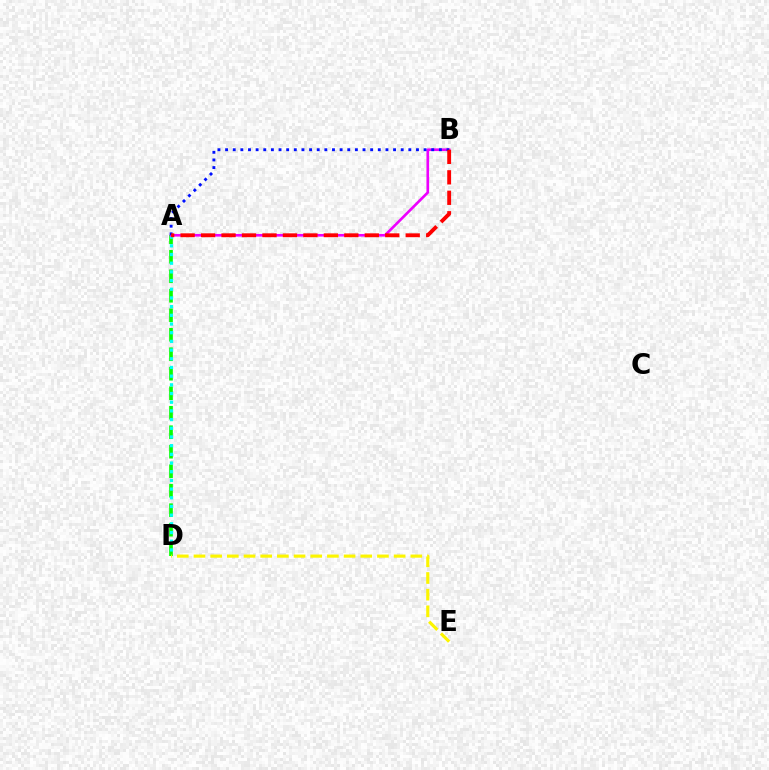{('A', 'D'): [{'color': '#08ff00', 'line_style': 'dashed', 'thickness': 2.65}, {'color': '#00fff6', 'line_style': 'dotted', 'thickness': 2.36}], ('A', 'B'): [{'color': '#ee00ff', 'line_style': 'solid', 'thickness': 1.91}, {'color': '#0010ff', 'line_style': 'dotted', 'thickness': 2.07}, {'color': '#ff0000', 'line_style': 'dashed', 'thickness': 2.78}], ('D', 'E'): [{'color': '#fcf500', 'line_style': 'dashed', 'thickness': 2.27}]}